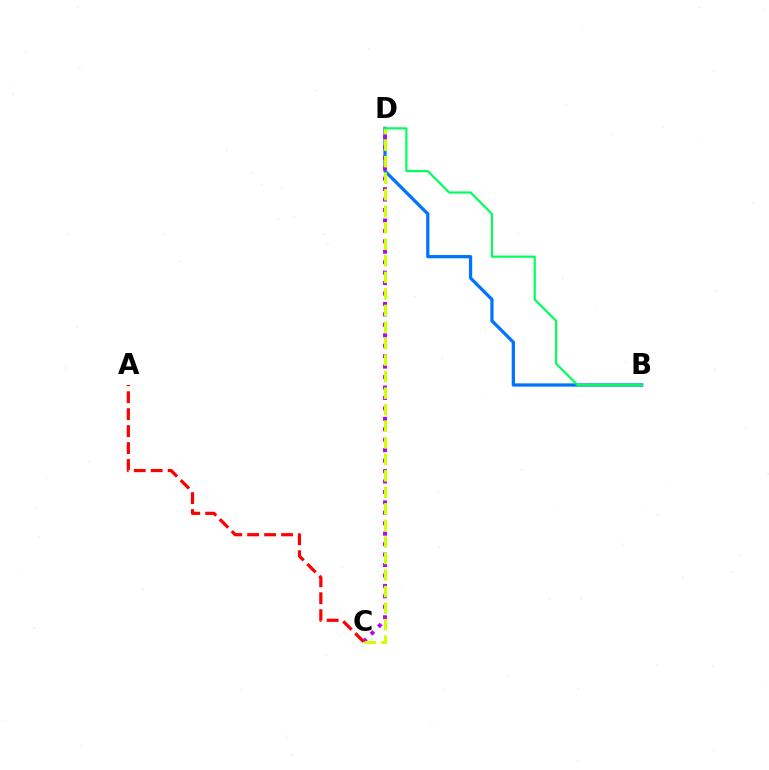{('B', 'D'): [{'color': '#0074ff', 'line_style': 'solid', 'thickness': 2.34}, {'color': '#00ff5c', 'line_style': 'solid', 'thickness': 1.57}], ('C', 'D'): [{'color': '#b900ff', 'line_style': 'dotted', 'thickness': 2.84}, {'color': '#d1ff00', 'line_style': 'dashed', 'thickness': 2.25}], ('A', 'C'): [{'color': '#ff0000', 'line_style': 'dashed', 'thickness': 2.3}]}